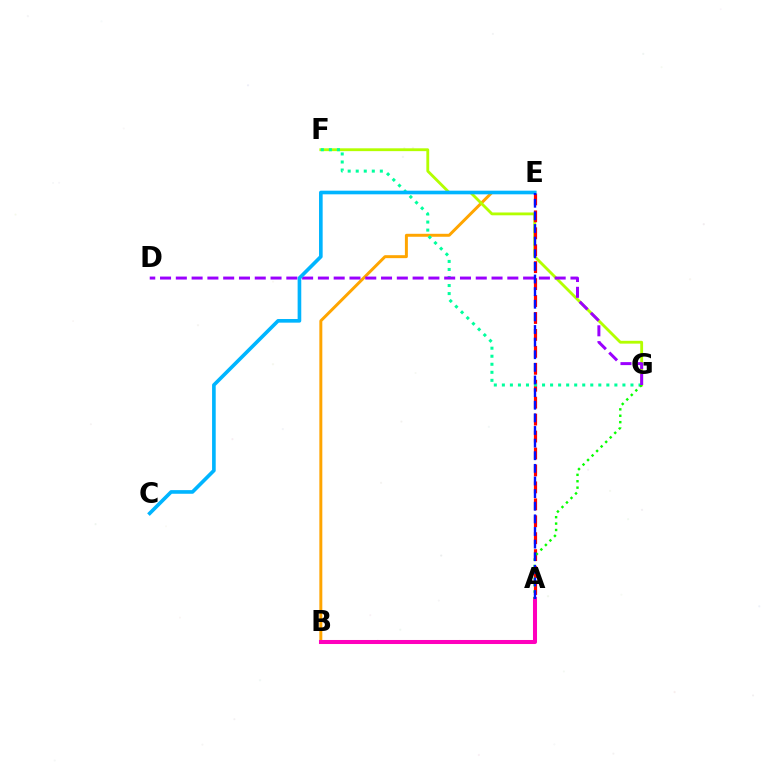{('B', 'E'): [{'color': '#ffa500', 'line_style': 'solid', 'thickness': 2.14}], ('F', 'G'): [{'color': '#b3ff00', 'line_style': 'solid', 'thickness': 2.04}, {'color': '#00ff9d', 'line_style': 'dotted', 'thickness': 2.18}], ('A', 'B'): [{'color': '#ff00bd', 'line_style': 'solid', 'thickness': 2.91}], ('A', 'E'): [{'color': '#ff0000', 'line_style': 'dashed', 'thickness': 2.3}, {'color': '#0010ff', 'line_style': 'dashed', 'thickness': 1.71}], ('A', 'G'): [{'color': '#08ff00', 'line_style': 'dotted', 'thickness': 1.74}], ('D', 'G'): [{'color': '#9b00ff', 'line_style': 'dashed', 'thickness': 2.14}], ('C', 'E'): [{'color': '#00b5ff', 'line_style': 'solid', 'thickness': 2.62}]}